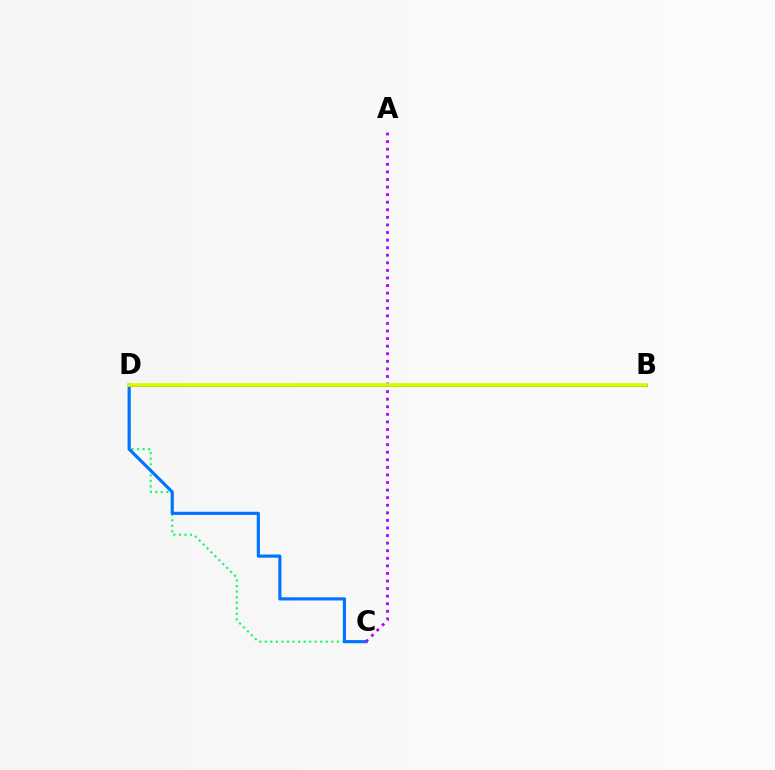{('C', 'D'): [{'color': '#00ff5c', 'line_style': 'dotted', 'thickness': 1.51}, {'color': '#0074ff', 'line_style': 'solid', 'thickness': 2.27}], ('A', 'C'): [{'color': '#b900ff', 'line_style': 'dotted', 'thickness': 2.06}], ('B', 'D'): [{'color': '#ff0000', 'line_style': 'solid', 'thickness': 2.11}, {'color': '#d1ff00', 'line_style': 'solid', 'thickness': 2.65}]}